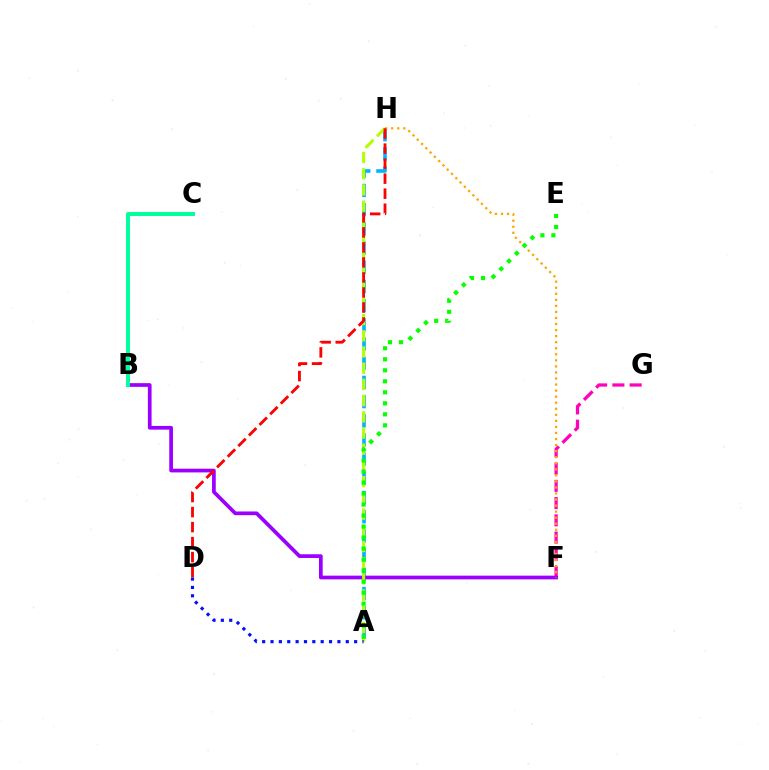{('F', 'G'): [{'color': '#ff00bd', 'line_style': 'dashed', 'thickness': 2.34}], ('A', 'H'): [{'color': '#00b5ff', 'line_style': 'dashed', 'thickness': 2.61}, {'color': '#b3ff00', 'line_style': 'dashed', 'thickness': 2.2}], ('B', 'F'): [{'color': '#9b00ff', 'line_style': 'solid', 'thickness': 2.67}], ('B', 'C'): [{'color': '#00ff9d', 'line_style': 'solid', 'thickness': 2.85}], ('F', 'H'): [{'color': '#ffa500', 'line_style': 'dotted', 'thickness': 1.64}], ('D', 'H'): [{'color': '#ff0000', 'line_style': 'dashed', 'thickness': 2.04}], ('A', 'E'): [{'color': '#08ff00', 'line_style': 'dotted', 'thickness': 2.99}], ('A', 'D'): [{'color': '#0010ff', 'line_style': 'dotted', 'thickness': 2.27}]}